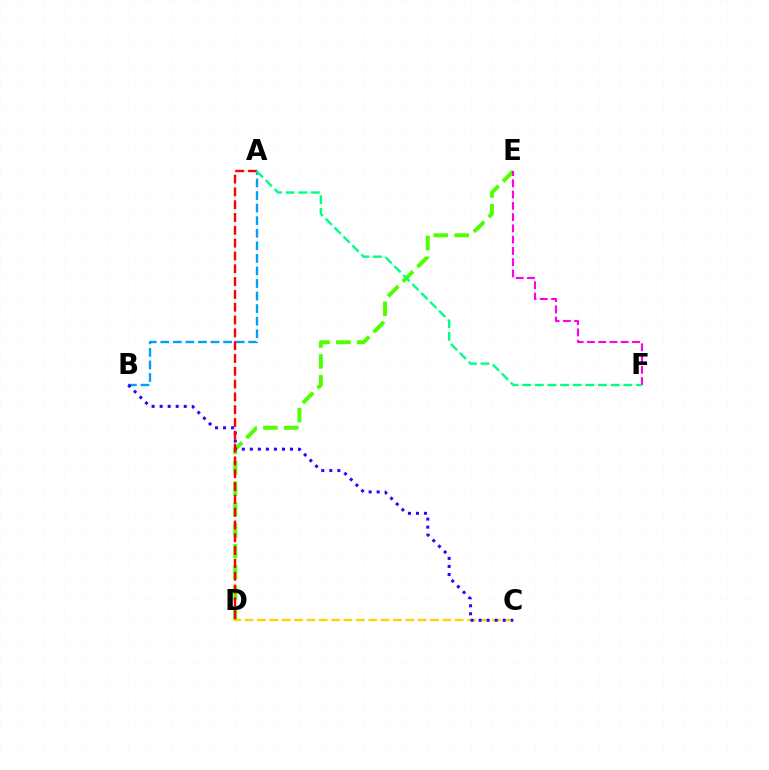{('D', 'E'): [{'color': '#4fff00', 'line_style': 'dashed', 'thickness': 2.83}], ('C', 'D'): [{'color': '#ffd500', 'line_style': 'dashed', 'thickness': 1.68}], ('A', 'B'): [{'color': '#009eff', 'line_style': 'dashed', 'thickness': 1.71}], ('B', 'C'): [{'color': '#3700ff', 'line_style': 'dotted', 'thickness': 2.18}], ('E', 'F'): [{'color': '#ff00ed', 'line_style': 'dashed', 'thickness': 1.53}], ('A', 'D'): [{'color': '#ff0000', 'line_style': 'dashed', 'thickness': 1.74}], ('A', 'F'): [{'color': '#00ff86', 'line_style': 'dashed', 'thickness': 1.72}]}